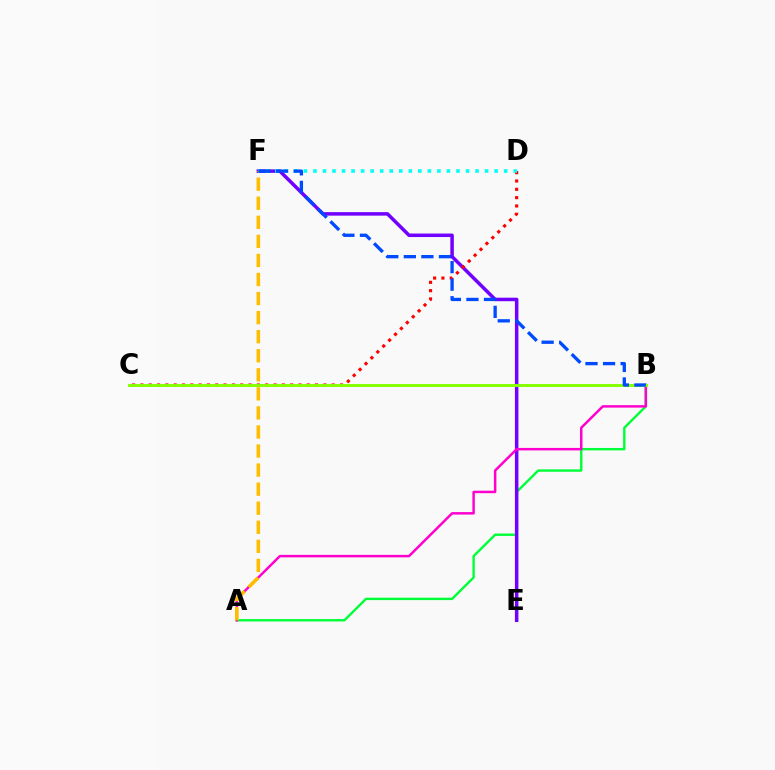{('A', 'B'): [{'color': '#00ff39', 'line_style': 'solid', 'thickness': 1.73}, {'color': '#ff00cf', 'line_style': 'solid', 'thickness': 1.79}], ('E', 'F'): [{'color': '#7200ff', 'line_style': 'solid', 'thickness': 2.53}], ('C', 'D'): [{'color': '#ff0000', 'line_style': 'dotted', 'thickness': 2.26}], ('D', 'F'): [{'color': '#00fff6', 'line_style': 'dotted', 'thickness': 2.59}], ('A', 'F'): [{'color': '#ffbd00', 'line_style': 'dashed', 'thickness': 2.59}], ('B', 'C'): [{'color': '#84ff00', 'line_style': 'solid', 'thickness': 2.1}], ('B', 'F'): [{'color': '#004bff', 'line_style': 'dashed', 'thickness': 2.39}]}